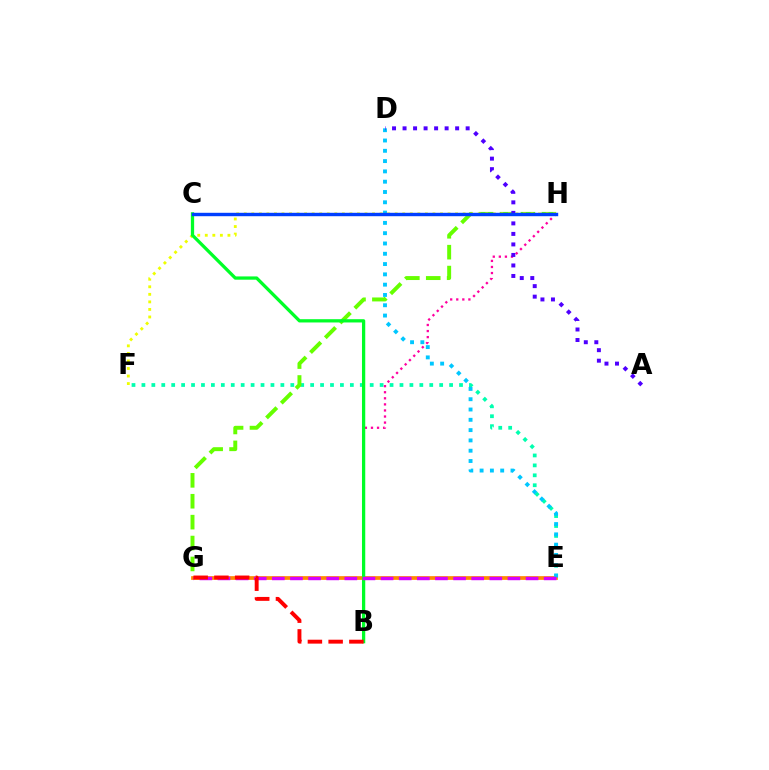{('E', 'F'): [{'color': '#00ffaf', 'line_style': 'dotted', 'thickness': 2.7}], ('E', 'G'): [{'color': '#ff8800', 'line_style': 'solid', 'thickness': 2.68}, {'color': '#d600ff', 'line_style': 'dashed', 'thickness': 2.46}], ('D', 'E'): [{'color': '#00c7ff', 'line_style': 'dotted', 'thickness': 2.8}], ('G', 'H'): [{'color': '#66ff00', 'line_style': 'dashed', 'thickness': 2.84}], ('B', 'H'): [{'color': '#ff00a0', 'line_style': 'dotted', 'thickness': 1.65}], ('F', 'H'): [{'color': '#eeff00', 'line_style': 'dotted', 'thickness': 2.05}], ('B', 'C'): [{'color': '#00ff27', 'line_style': 'solid', 'thickness': 2.36}], ('A', 'D'): [{'color': '#4f00ff', 'line_style': 'dotted', 'thickness': 2.86}], ('C', 'H'): [{'color': '#003fff', 'line_style': 'solid', 'thickness': 2.45}], ('B', 'G'): [{'color': '#ff0000', 'line_style': 'dashed', 'thickness': 2.82}]}